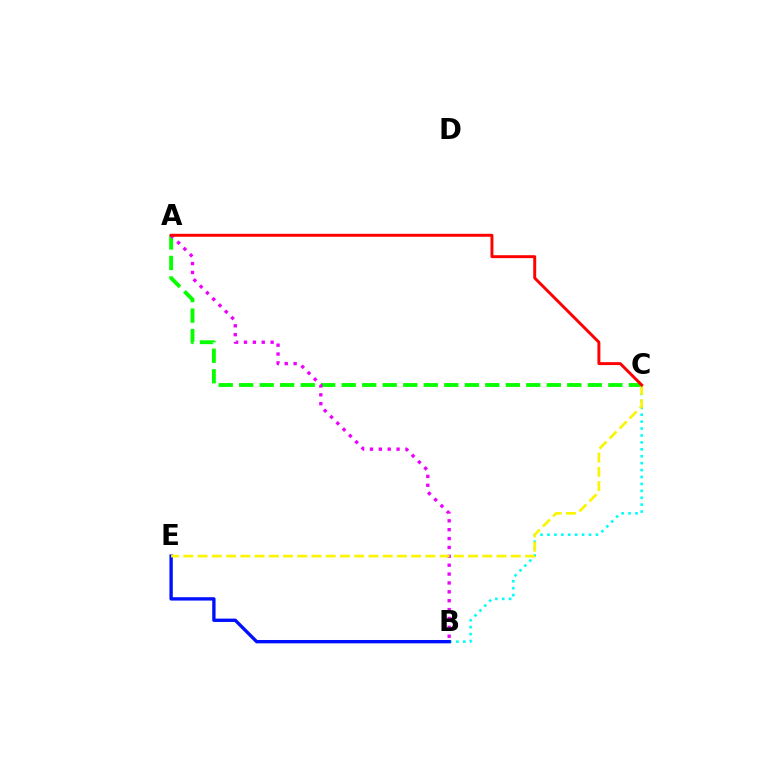{('B', 'C'): [{'color': '#00fff6', 'line_style': 'dotted', 'thickness': 1.88}], ('A', 'C'): [{'color': '#08ff00', 'line_style': 'dashed', 'thickness': 2.79}, {'color': '#ff0000', 'line_style': 'solid', 'thickness': 2.12}], ('A', 'B'): [{'color': '#ee00ff', 'line_style': 'dotted', 'thickness': 2.41}], ('B', 'E'): [{'color': '#0010ff', 'line_style': 'solid', 'thickness': 2.41}], ('C', 'E'): [{'color': '#fcf500', 'line_style': 'dashed', 'thickness': 1.93}]}